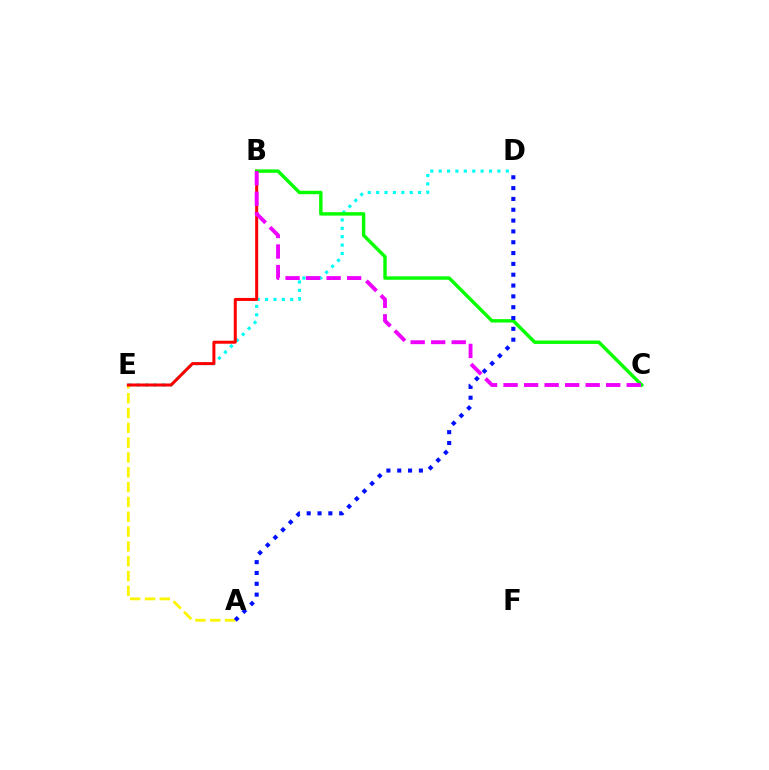{('D', 'E'): [{'color': '#00fff6', 'line_style': 'dotted', 'thickness': 2.28}], ('A', 'E'): [{'color': '#fcf500', 'line_style': 'dashed', 'thickness': 2.01}], ('B', 'E'): [{'color': '#ff0000', 'line_style': 'solid', 'thickness': 2.17}], ('B', 'C'): [{'color': '#08ff00', 'line_style': 'solid', 'thickness': 2.47}, {'color': '#ee00ff', 'line_style': 'dashed', 'thickness': 2.79}], ('A', 'D'): [{'color': '#0010ff', 'line_style': 'dotted', 'thickness': 2.94}]}